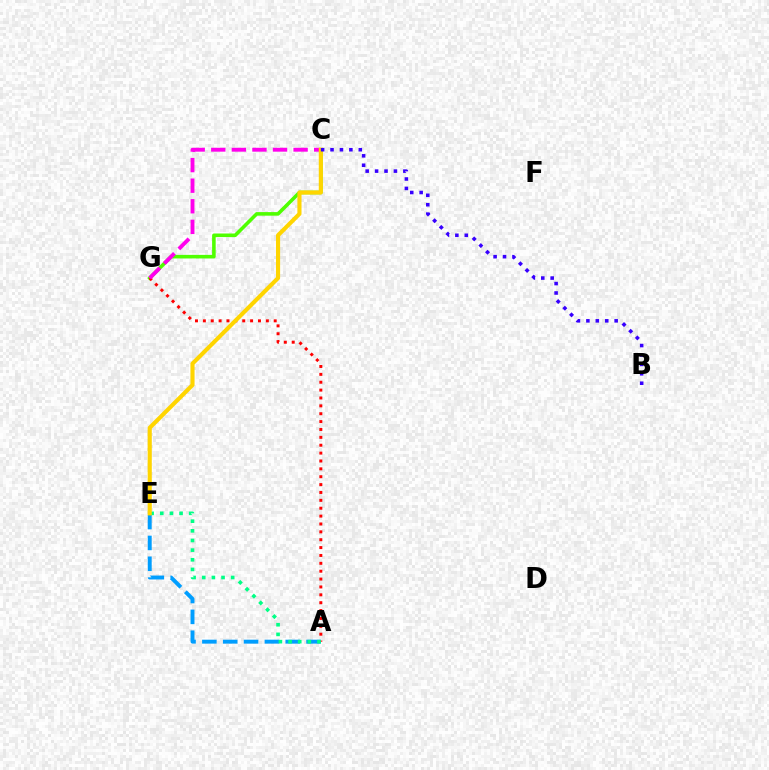{('C', 'G'): [{'color': '#4fff00', 'line_style': 'solid', 'thickness': 2.57}, {'color': '#ff00ed', 'line_style': 'dashed', 'thickness': 2.8}], ('A', 'E'): [{'color': '#009eff', 'line_style': 'dashed', 'thickness': 2.83}, {'color': '#00ff86', 'line_style': 'dotted', 'thickness': 2.62}], ('A', 'G'): [{'color': '#ff0000', 'line_style': 'dotted', 'thickness': 2.14}], ('C', 'E'): [{'color': '#ffd500', 'line_style': 'solid', 'thickness': 2.97}], ('B', 'C'): [{'color': '#3700ff', 'line_style': 'dotted', 'thickness': 2.56}]}